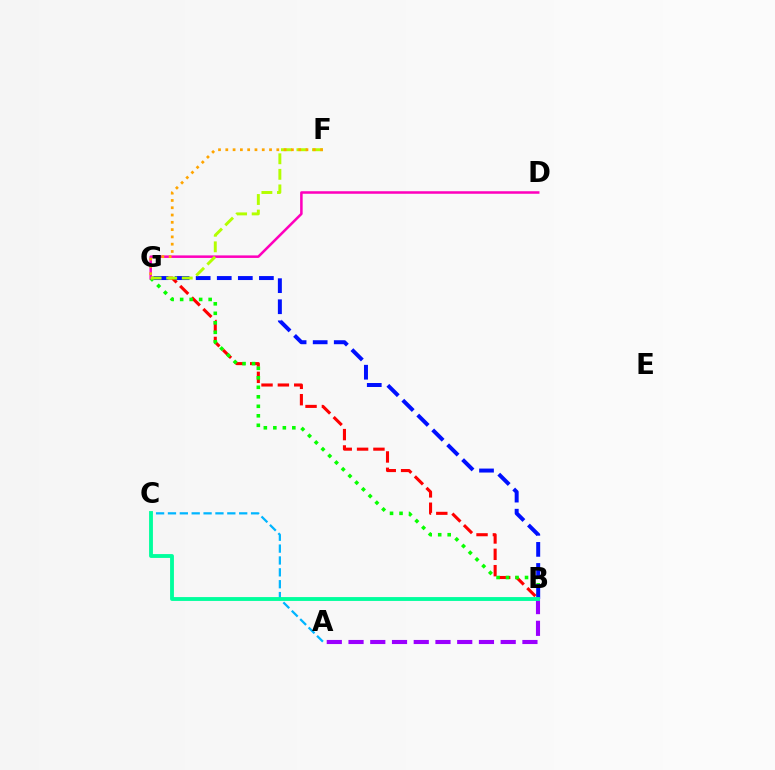{('B', 'G'): [{'color': '#ff0000', 'line_style': 'dashed', 'thickness': 2.22}, {'color': '#08ff00', 'line_style': 'dotted', 'thickness': 2.58}, {'color': '#0010ff', 'line_style': 'dashed', 'thickness': 2.86}], ('D', 'G'): [{'color': '#ff00bd', 'line_style': 'solid', 'thickness': 1.82}], ('A', 'B'): [{'color': '#9b00ff', 'line_style': 'dashed', 'thickness': 2.95}], ('A', 'C'): [{'color': '#00b5ff', 'line_style': 'dashed', 'thickness': 1.61}], ('F', 'G'): [{'color': '#b3ff00', 'line_style': 'dashed', 'thickness': 2.11}, {'color': '#ffa500', 'line_style': 'dotted', 'thickness': 1.98}], ('B', 'C'): [{'color': '#00ff9d', 'line_style': 'solid', 'thickness': 2.77}]}